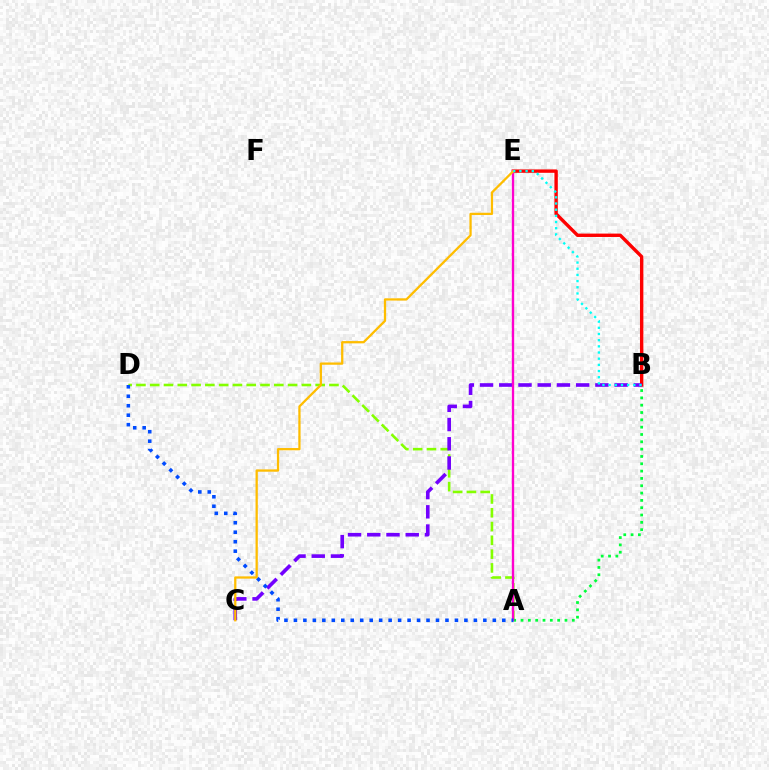{('A', 'D'): [{'color': '#84ff00', 'line_style': 'dashed', 'thickness': 1.87}, {'color': '#004bff', 'line_style': 'dotted', 'thickness': 2.57}], ('A', 'B'): [{'color': '#00ff39', 'line_style': 'dotted', 'thickness': 1.99}], ('B', 'E'): [{'color': '#ff0000', 'line_style': 'solid', 'thickness': 2.44}, {'color': '#00fff6', 'line_style': 'dotted', 'thickness': 1.68}], ('B', 'C'): [{'color': '#7200ff', 'line_style': 'dashed', 'thickness': 2.61}], ('A', 'E'): [{'color': '#ff00cf', 'line_style': 'solid', 'thickness': 1.69}], ('C', 'E'): [{'color': '#ffbd00', 'line_style': 'solid', 'thickness': 1.64}]}